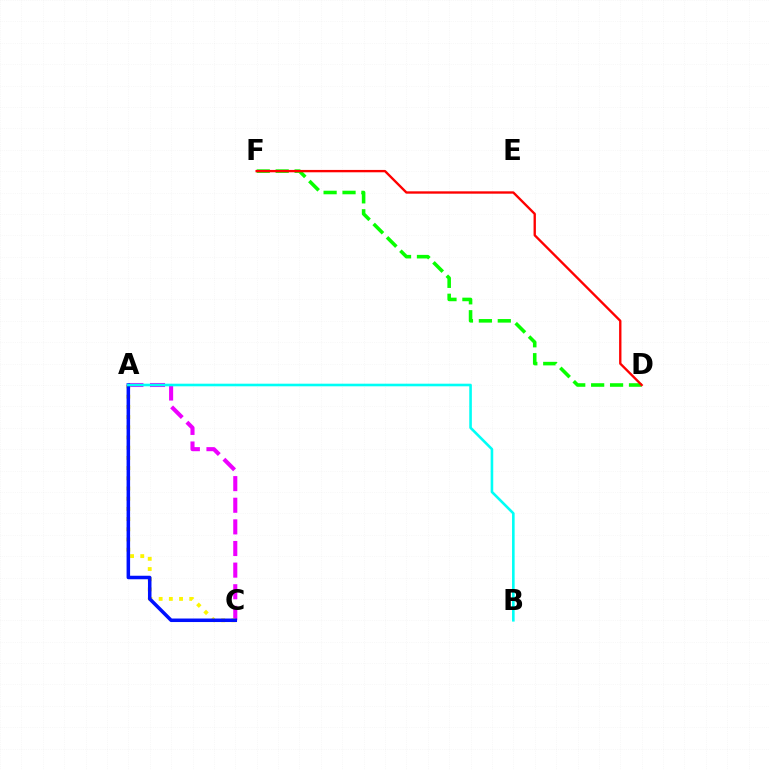{('A', 'C'): [{'color': '#ee00ff', 'line_style': 'dashed', 'thickness': 2.94}, {'color': '#fcf500', 'line_style': 'dotted', 'thickness': 2.77}, {'color': '#0010ff', 'line_style': 'solid', 'thickness': 2.54}], ('D', 'F'): [{'color': '#08ff00', 'line_style': 'dashed', 'thickness': 2.57}, {'color': '#ff0000', 'line_style': 'solid', 'thickness': 1.69}], ('A', 'B'): [{'color': '#00fff6', 'line_style': 'solid', 'thickness': 1.88}]}